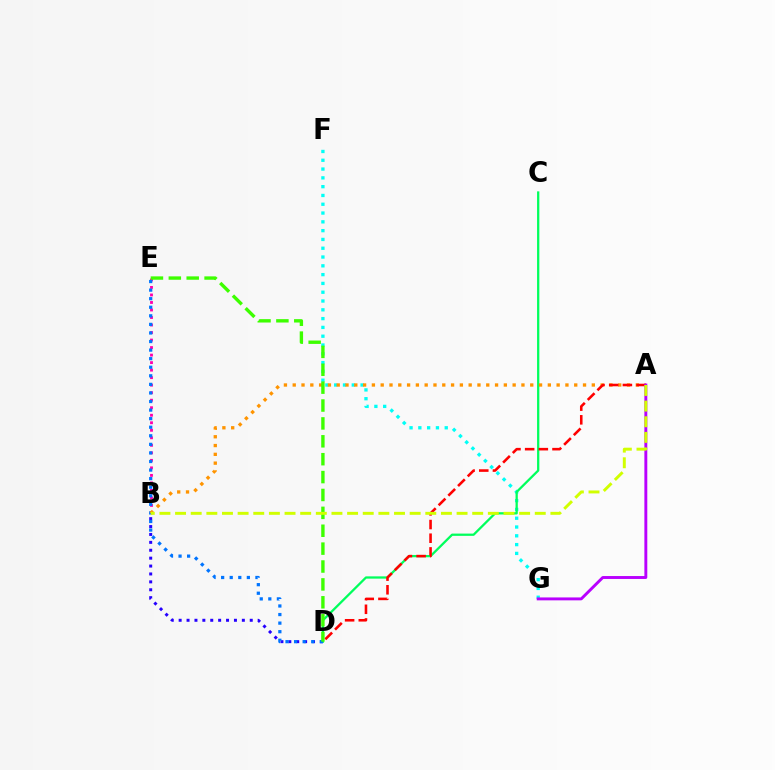{('B', 'D'): [{'color': '#2500ff', 'line_style': 'dotted', 'thickness': 2.15}], ('B', 'E'): [{'color': '#ff00ac', 'line_style': 'dotted', 'thickness': 2.04}], ('F', 'G'): [{'color': '#00fff6', 'line_style': 'dotted', 'thickness': 2.39}], ('C', 'D'): [{'color': '#00ff5c', 'line_style': 'solid', 'thickness': 1.63}], ('D', 'E'): [{'color': '#0074ff', 'line_style': 'dotted', 'thickness': 2.33}, {'color': '#3dff00', 'line_style': 'dashed', 'thickness': 2.43}], ('A', 'B'): [{'color': '#ff9400', 'line_style': 'dotted', 'thickness': 2.39}, {'color': '#d1ff00', 'line_style': 'dashed', 'thickness': 2.12}], ('A', 'D'): [{'color': '#ff0000', 'line_style': 'dashed', 'thickness': 1.86}], ('A', 'G'): [{'color': '#b900ff', 'line_style': 'solid', 'thickness': 2.1}]}